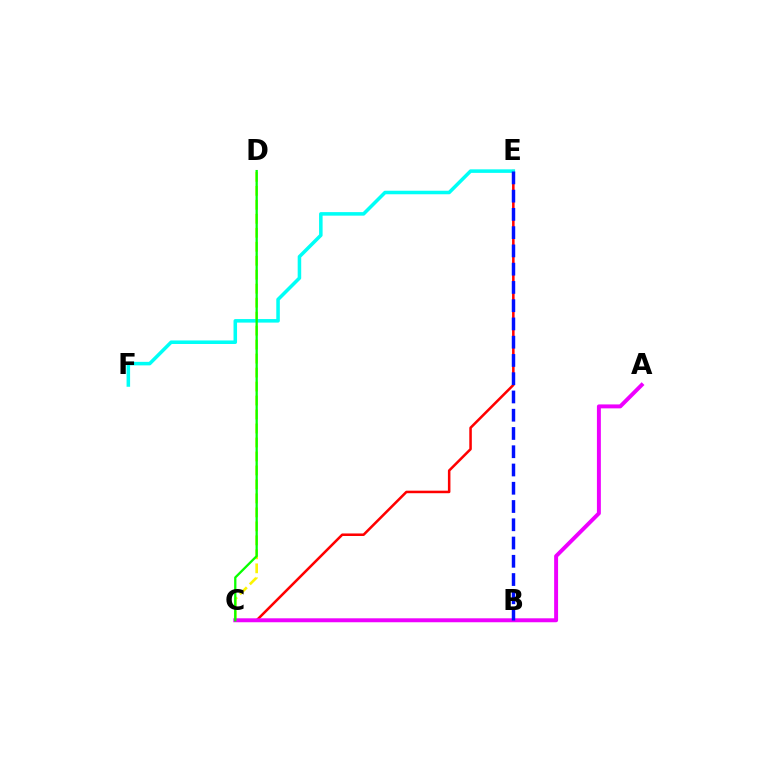{('C', 'D'): [{'color': '#fcf500', 'line_style': 'dashed', 'thickness': 1.9}, {'color': '#08ff00', 'line_style': 'solid', 'thickness': 1.65}], ('C', 'E'): [{'color': '#ff0000', 'line_style': 'solid', 'thickness': 1.82}], ('E', 'F'): [{'color': '#00fff6', 'line_style': 'solid', 'thickness': 2.55}], ('A', 'C'): [{'color': '#ee00ff', 'line_style': 'solid', 'thickness': 2.84}], ('B', 'E'): [{'color': '#0010ff', 'line_style': 'dashed', 'thickness': 2.48}]}